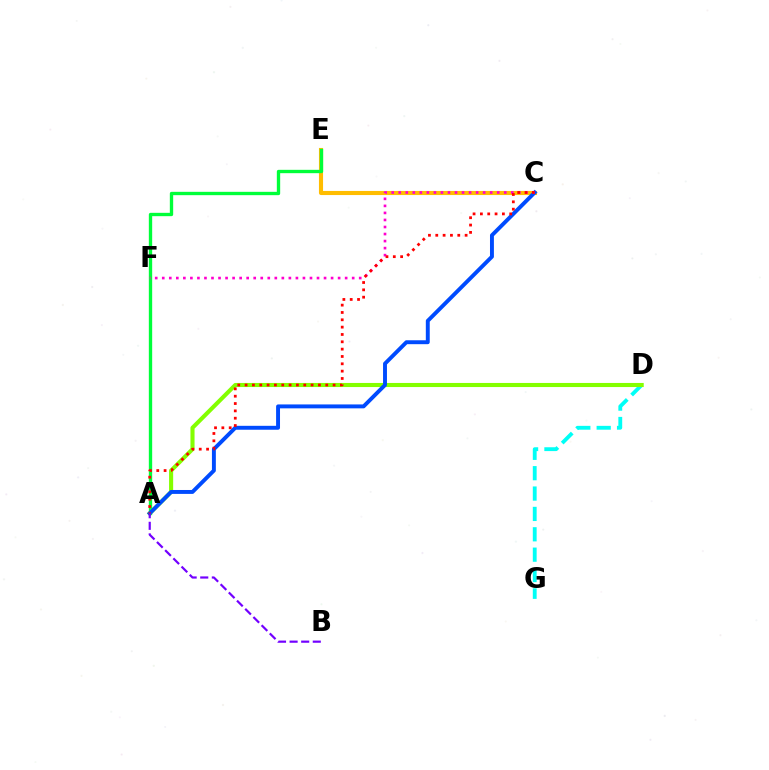{('C', 'E'): [{'color': '#ffbd00', 'line_style': 'solid', 'thickness': 2.96}], ('A', 'E'): [{'color': '#00ff39', 'line_style': 'solid', 'thickness': 2.41}], ('D', 'G'): [{'color': '#00fff6', 'line_style': 'dashed', 'thickness': 2.77}], ('A', 'D'): [{'color': '#84ff00', 'line_style': 'solid', 'thickness': 2.95}], ('A', 'C'): [{'color': '#004bff', 'line_style': 'solid', 'thickness': 2.82}, {'color': '#ff0000', 'line_style': 'dotted', 'thickness': 1.99}], ('C', 'F'): [{'color': '#ff00cf', 'line_style': 'dotted', 'thickness': 1.91}], ('A', 'B'): [{'color': '#7200ff', 'line_style': 'dashed', 'thickness': 1.57}]}